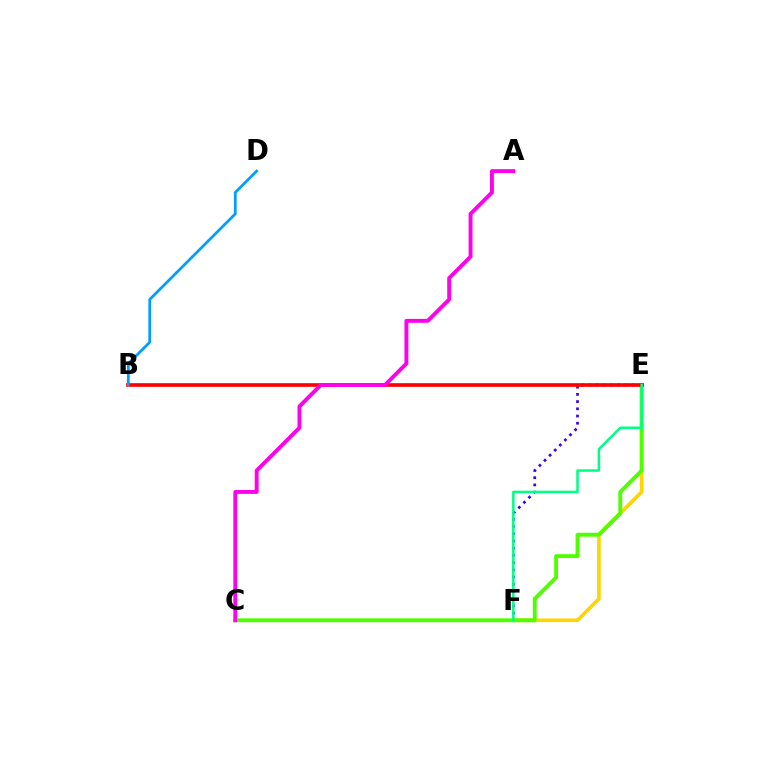{('E', 'F'): [{'color': '#3700ff', 'line_style': 'dotted', 'thickness': 1.96}, {'color': '#ffd500', 'line_style': 'solid', 'thickness': 2.64}, {'color': '#00ff86', 'line_style': 'solid', 'thickness': 1.81}], ('C', 'E'): [{'color': '#4fff00', 'line_style': 'solid', 'thickness': 2.8}], ('B', 'E'): [{'color': '#ff0000', 'line_style': 'solid', 'thickness': 2.63}], ('A', 'C'): [{'color': '#ff00ed', 'line_style': 'solid', 'thickness': 2.81}], ('B', 'D'): [{'color': '#009eff', 'line_style': 'solid', 'thickness': 1.98}]}